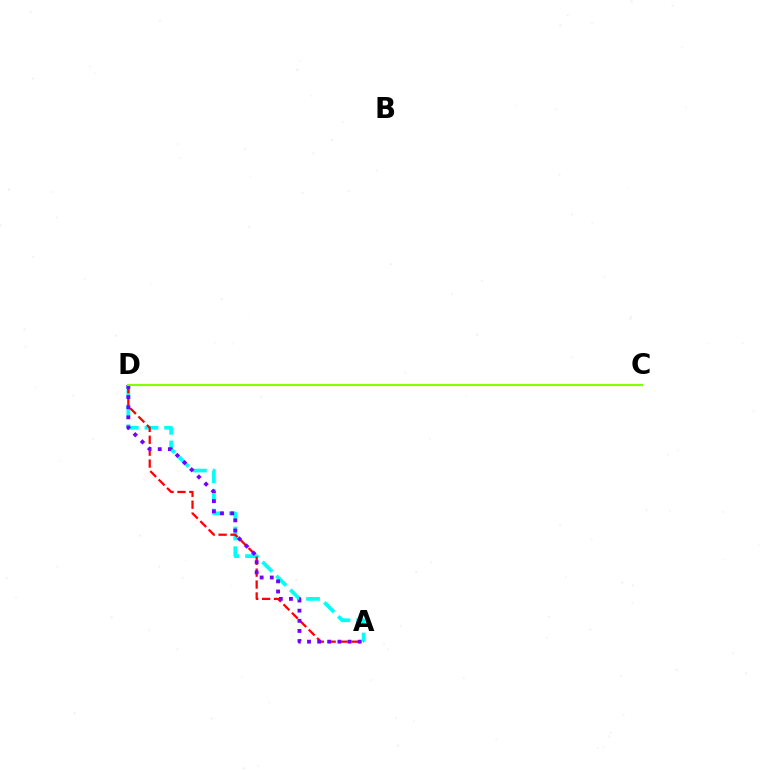{('A', 'D'): [{'color': '#00fff6', 'line_style': 'dashed', 'thickness': 2.67}, {'color': '#ff0000', 'line_style': 'dashed', 'thickness': 1.62}, {'color': '#7200ff', 'line_style': 'dotted', 'thickness': 2.75}], ('C', 'D'): [{'color': '#84ff00', 'line_style': 'solid', 'thickness': 1.52}]}